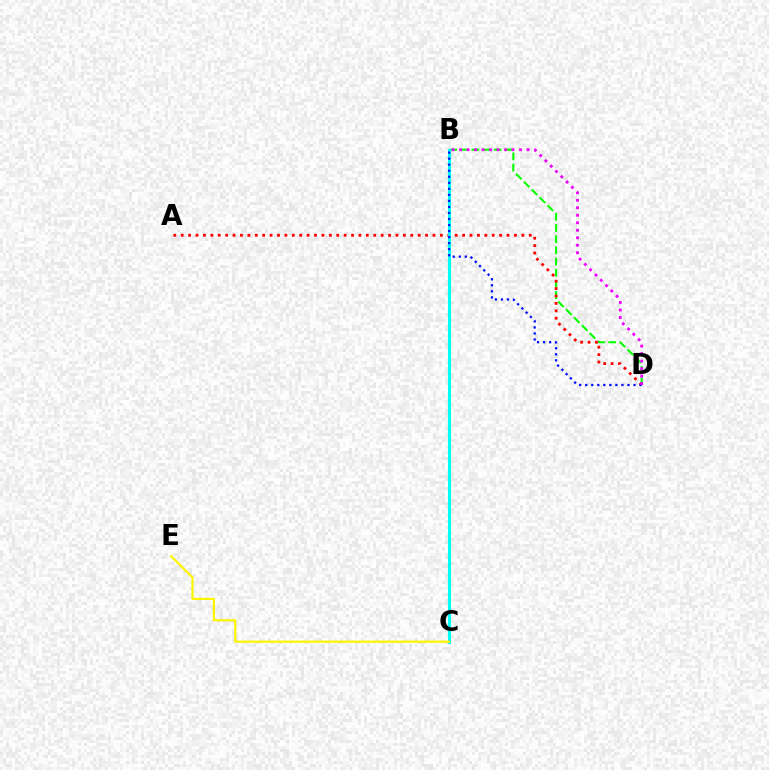{('B', 'D'): [{'color': '#08ff00', 'line_style': 'dashed', 'thickness': 1.52}, {'color': '#0010ff', 'line_style': 'dotted', 'thickness': 1.64}, {'color': '#ee00ff', 'line_style': 'dotted', 'thickness': 2.04}], ('A', 'D'): [{'color': '#ff0000', 'line_style': 'dotted', 'thickness': 2.01}], ('B', 'C'): [{'color': '#00fff6', 'line_style': 'solid', 'thickness': 2.23}], ('C', 'E'): [{'color': '#fcf500', 'line_style': 'solid', 'thickness': 1.56}]}